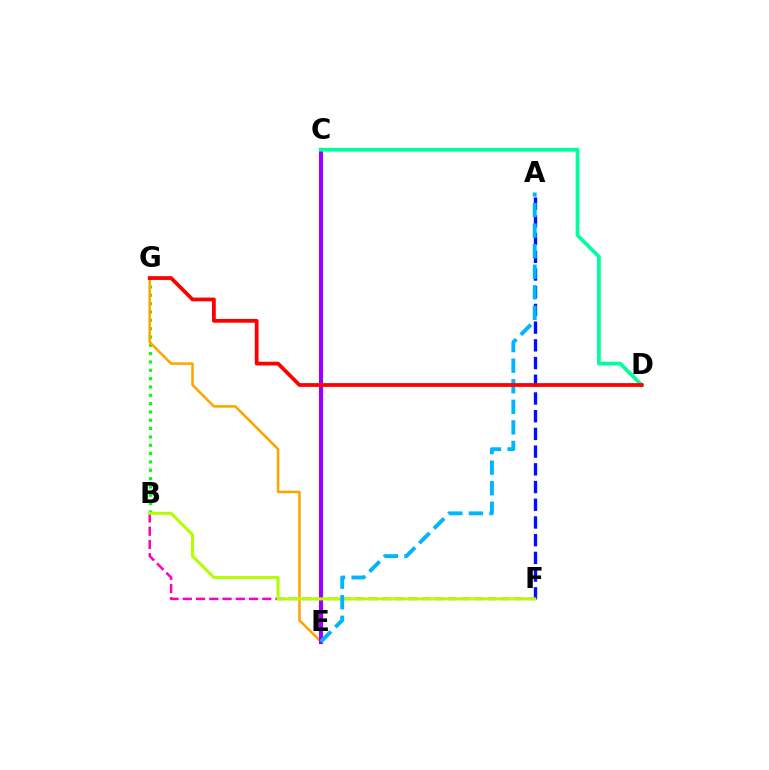{('B', 'F'): [{'color': '#ff00bd', 'line_style': 'dashed', 'thickness': 1.8}, {'color': '#b3ff00', 'line_style': 'solid', 'thickness': 2.2}], ('B', 'G'): [{'color': '#08ff00', 'line_style': 'dotted', 'thickness': 2.26}], ('A', 'F'): [{'color': '#0010ff', 'line_style': 'dashed', 'thickness': 2.41}], ('E', 'G'): [{'color': '#ffa500', 'line_style': 'solid', 'thickness': 1.84}], ('C', 'E'): [{'color': '#9b00ff', 'line_style': 'solid', 'thickness': 2.97}], ('C', 'D'): [{'color': '#00ff9d', 'line_style': 'solid', 'thickness': 2.69}], ('A', 'E'): [{'color': '#00b5ff', 'line_style': 'dashed', 'thickness': 2.79}], ('D', 'G'): [{'color': '#ff0000', 'line_style': 'solid', 'thickness': 2.71}]}